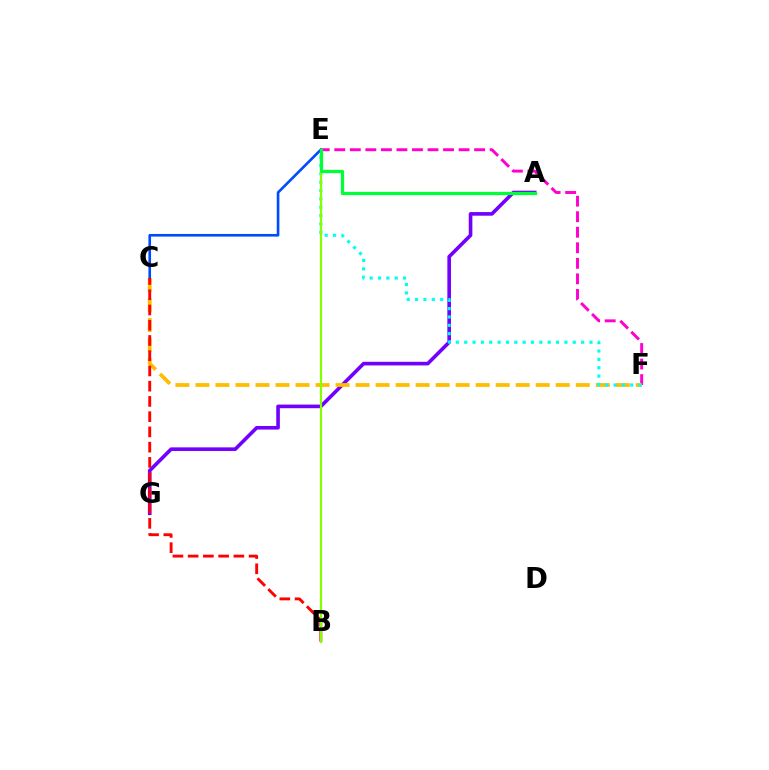{('E', 'F'): [{'color': '#ff00cf', 'line_style': 'dashed', 'thickness': 2.11}, {'color': '#00fff6', 'line_style': 'dotted', 'thickness': 2.27}], ('A', 'G'): [{'color': '#7200ff', 'line_style': 'solid', 'thickness': 2.6}], ('C', 'F'): [{'color': '#ffbd00', 'line_style': 'dashed', 'thickness': 2.72}], ('C', 'E'): [{'color': '#004bff', 'line_style': 'solid', 'thickness': 1.9}], ('B', 'C'): [{'color': '#ff0000', 'line_style': 'dashed', 'thickness': 2.07}], ('B', 'E'): [{'color': '#84ff00', 'line_style': 'solid', 'thickness': 1.58}], ('A', 'E'): [{'color': '#00ff39', 'line_style': 'solid', 'thickness': 2.34}]}